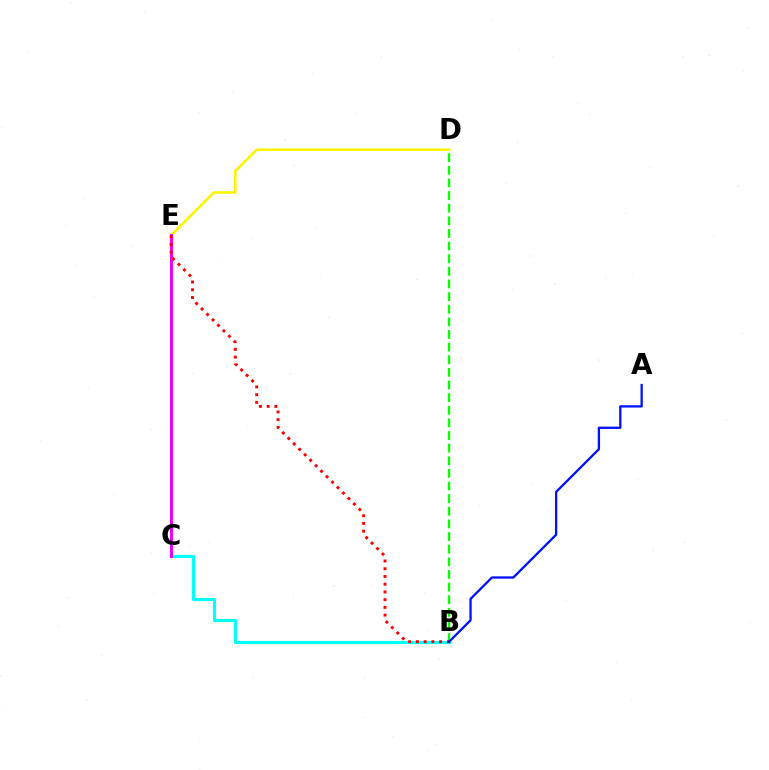{('B', 'C'): [{'color': '#00fff6', 'line_style': 'solid', 'thickness': 2.27}], ('B', 'D'): [{'color': '#08ff00', 'line_style': 'dashed', 'thickness': 1.72}], ('D', 'E'): [{'color': '#fcf500', 'line_style': 'solid', 'thickness': 1.85}], ('C', 'E'): [{'color': '#ee00ff', 'line_style': 'solid', 'thickness': 2.15}], ('B', 'E'): [{'color': '#ff0000', 'line_style': 'dotted', 'thickness': 2.1}], ('A', 'B'): [{'color': '#0010ff', 'line_style': 'solid', 'thickness': 1.64}]}